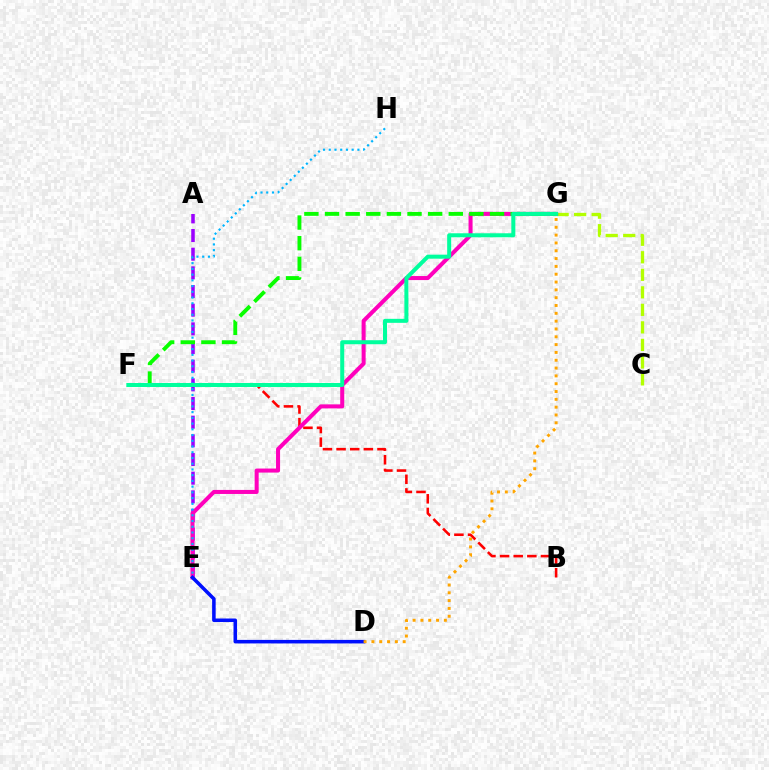{('C', 'G'): [{'color': '#b3ff00', 'line_style': 'dashed', 'thickness': 2.38}], ('A', 'E'): [{'color': '#9b00ff', 'line_style': 'dashed', 'thickness': 2.54}], ('B', 'F'): [{'color': '#ff0000', 'line_style': 'dashed', 'thickness': 1.85}], ('E', 'G'): [{'color': '#ff00bd', 'line_style': 'solid', 'thickness': 2.91}], ('E', 'H'): [{'color': '#00b5ff', 'line_style': 'dotted', 'thickness': 1.56}], ('F', 'G'): [{'color': '#08ff00', 'line_style': 'dashed', 'thickness': 2.8}, {'color': '#00ff9d', 'line_style': 'solid', 'thickness': 2.89}], ('D', 'E'): [{'color': '#0010ff', 'line_style': 'solid', 'thickness': 2.55}], ('D', 'G'): [{'color': '#ffa500', 'line_style': 'dotted', 'thickness': 2.12}]}